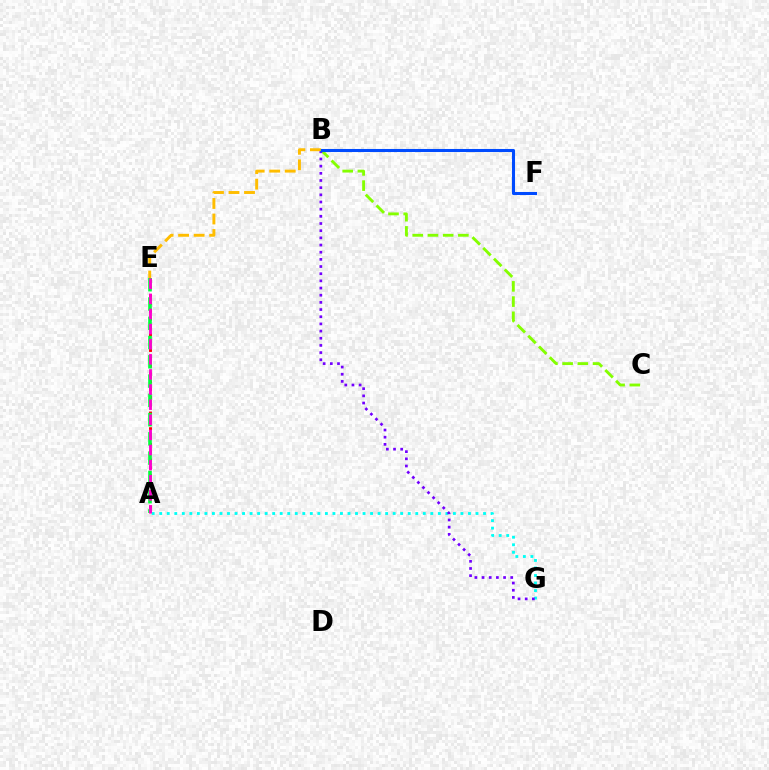{('B', 'C'): [{'color': '#84ff00', 'line_style': 'dashed', 'thickness': 2.07}], ('A', 'G'): [{'color': '#00fff6', 'line_style': 'dotted', 'thickness': 2.05}], ('B', 'G'): [{'color': '#7200ff', 'line_style': 'dotted', 'thickness': 1.95}], ('B', 'F'): [{'color': '#004bff', 'line_style': 'solid', 'thickness': 2.2}], ('A', 'E'): [{'color': '#ff0000', 'line_style': 'dotted', 'thickness': 2.13}, {'color': '#00ff39', 'line_style': 'dashed', 'thickness': 2.62}, {'color': '#ff00cf', 'line_style': 'dashed', 'thickness': 2.05}], ('B', 'E'): [{'color': '#ffbd00', 'line_style': 'dashed', 'thickness': 2.11}]}